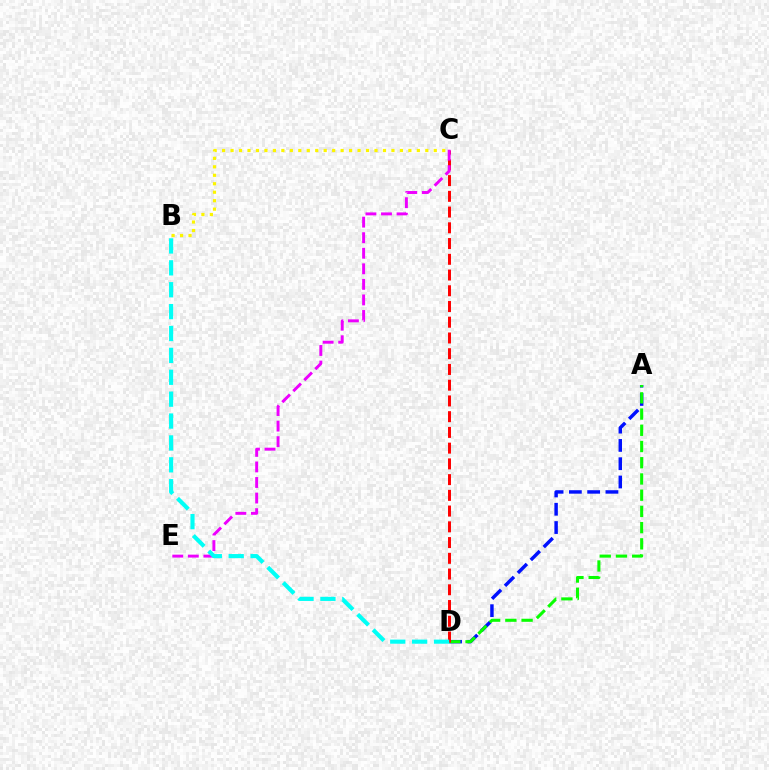{('B', 'C'): [{'color': '#fcf500', 'line_style': 'dotted', 'thickness': 2.3}], ('A', 'D'): [{'color': '#0010ff', 'line_style': 'dashed', 'thickness': 2.48}, {'color': '#08ff00', 'line_style': 'dashed', 'thickness': 2.2}], ('C', 'D'): [{'color': '#ff0000', 'line_style': 'dashed', 'thickness': 2.14}], ('C', 'E'): [{'color': '#ee00ff', 'line_style': 'dashed', 'thickness': 2.11}], ('B', 'D'): [{'color': '#00fff6', 'line_style': 'dashed', 'thickness': 2.97}]}